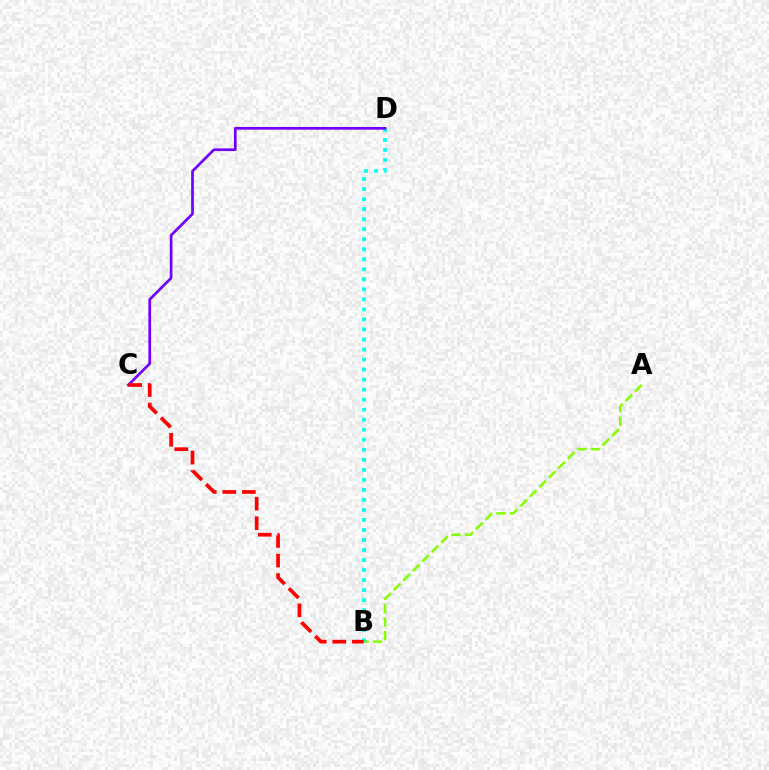{('A', 'B'): [{'color': '#84ff00', 'line_style': 'dashed', 'thickness': 1.83}], ('B', 'D'): [{'color': '#00fff6', 'line_style': 'dotted', 'thickness': 2.72}], ('C', 'D'): [{'color': '#7200ff', 'line_style': 'solid', 'thickness': 1.94}], ('B', 'C'): [{'color': '#ff0000', 'line_style': 'dashed', 'thickness': 2.66}]}